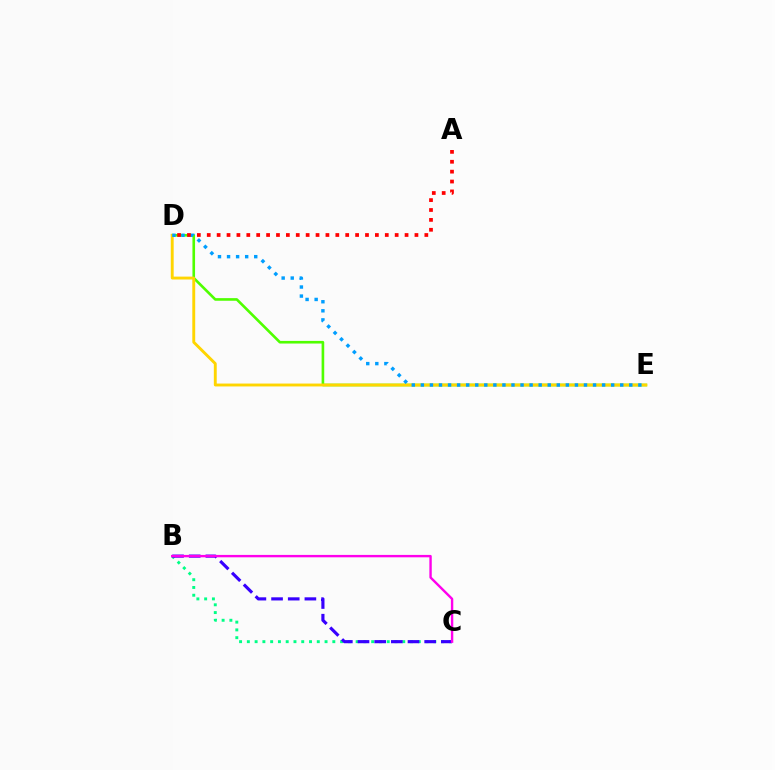{('D', 'E'): [{'color': '#4fff00', 'line_style': 'solid', 'thickness': 1.89}, {'color': '#ffd500', 'line_style': 'solid', 'thickness': 2.08}, {'color': '#009eff', 'line_style': 'dotted', 'thickness': 2.46}], ('B', 'C'): [{'color': '#00ff86', 'line_style': 'dotted', 'thickness': 2.11}, {'color': '#3700ff', 'line_style': 'dashed', 'thickness': 2.26}, {'color': '#ff00ed', 'line_style': 'solid', 'thickness': 1.72}], ('A', 'D'): [{'color': '#ff0000', 'line_style': 'dotted', 'thickness': 2.69}]}